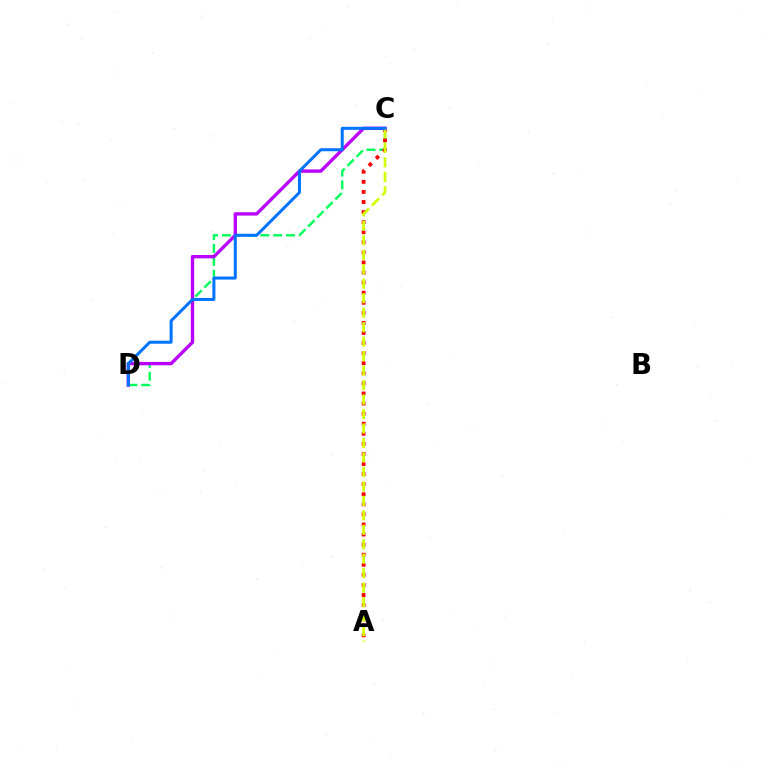{('C', 'D'): [{'color': '#00ff5c', 'line_style': 'dashed', 'thickness': 1.74}, {'color': '#b900ff', 'line_style': 'solid', 'thickness': 2.41}, {'color': '#0074ff', 'line_style': 'solid', 'thickness': 2.17}], ('A', 'C'): [{'color': '#ff0000', 'line_style': 'dotted', 'thickness': 2.74}, {'color': '#d1ff00', 'line_style': 'dashed', 'thickness': 1.97}]}